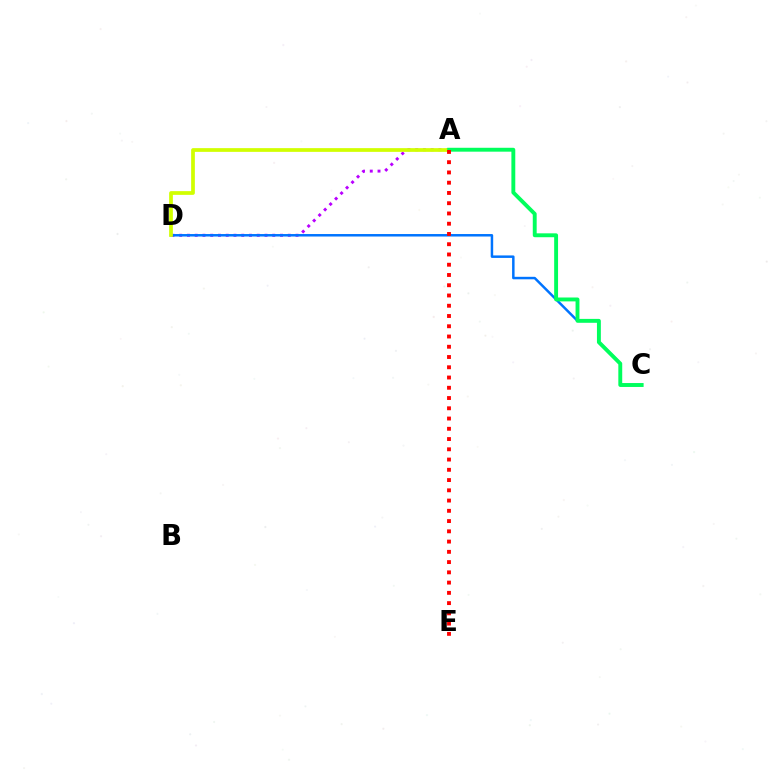{('A', 'D'): [{'color': '#b900ff', 'line_style': 'dotted', 'thickness': 2.11}, {'color': '#d1ff00', 'line_style': 'solid', 'thickness': 2.68}], ('C', 'D'): [{'color': '#0074ff', 'line_style': 'solid', 'thickness': 1.79}], ('A', 'C'): [{'color': '#00ff5c', 'line_style': 'solid', 'thickness': 2.8}], ('A', 'E'): [{'color': '#ff0000', 'line_style': 'dotted', 'thickness': 2.79}]}